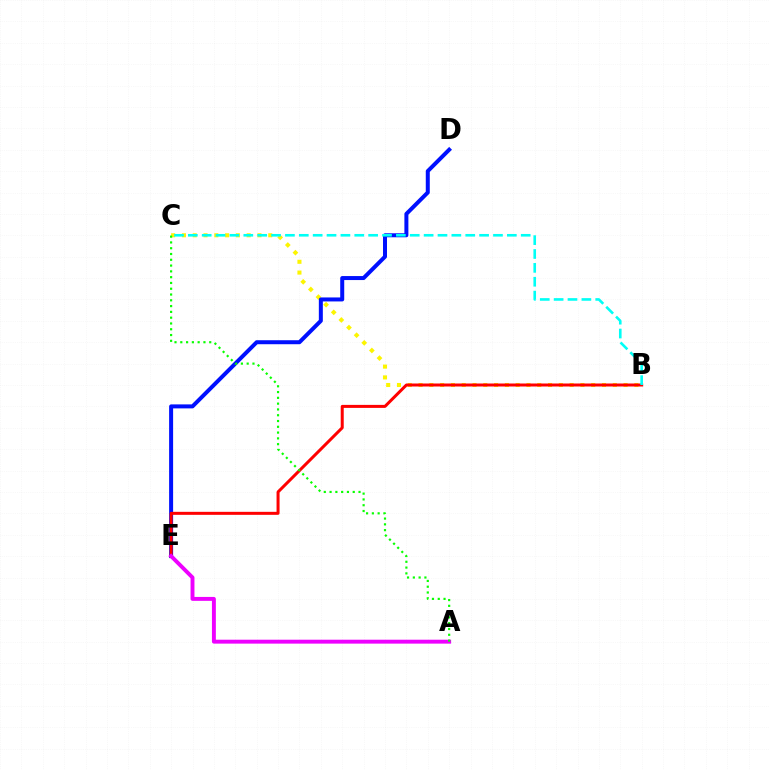{('B', 'C'): [{'color': '#fcf500', 'line_style': 'dotted', 'thickness': 2.93}, {'color': '#00fff6', 'line_style': 'dashed', 'thickness': 1.88}], ('D', 'E'): [{'color': '#0010ff', 'line_style': 'solid', 'thickness': 2.88}], ('B', 'E'): [{'color': '#ff0000', 'line_style': 'solid', 'thickness': 2.17}], ('A', 'E'): [{'color': '#ee00ff', 'line_style': 'solid', 'thickness': 2.82}], ('A', 'C'): [{'color': '#08ff00', 'line_style': 'dotted', 'thickness': 1.57}]}